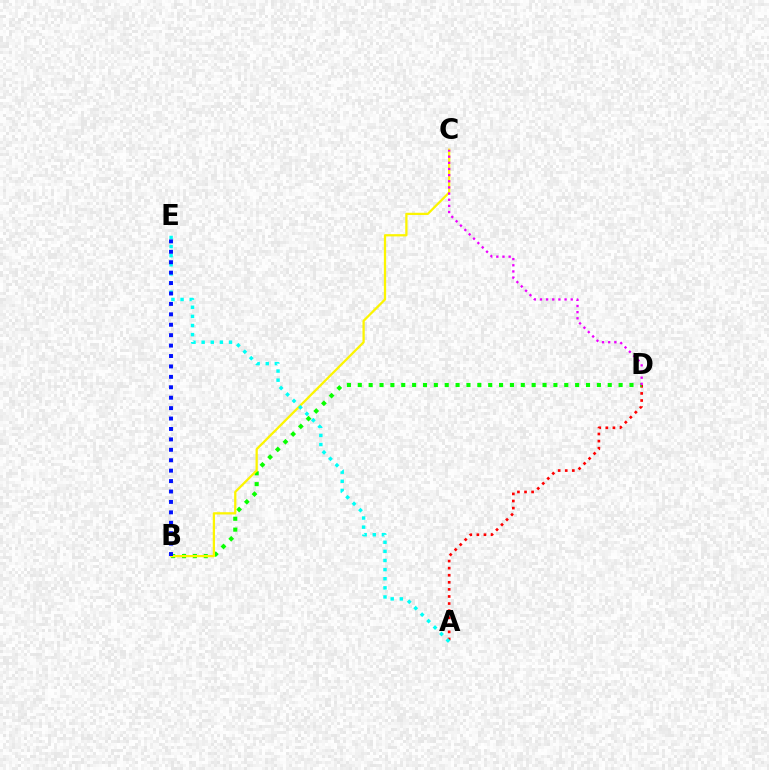{('A', 'D'): [{'color': '#ff0000', 'line_style': 'dotted', 'thickness': 1.92}], ('B', 'D'): [{'color': '#08ff00', 'line_style': 'dotted', 'thickness': 2.95}], ('B', 'C'): [{'color': '#fcf500', 'line_style': 'solid', 'thickness': 1.63}], ('A', 'E'): [{'color': '#00fff6', 'line_style': 'dotted', 'thickness': 2.48}], ('C', 'D'): [{'color': '#ee00ff', 'line_style': 'dotted', 'thickness': 1.67}], ('B', 'E'): [{'color': '#0010ff', 'line_style': 'dotted', 'thickness': 2.83}]}